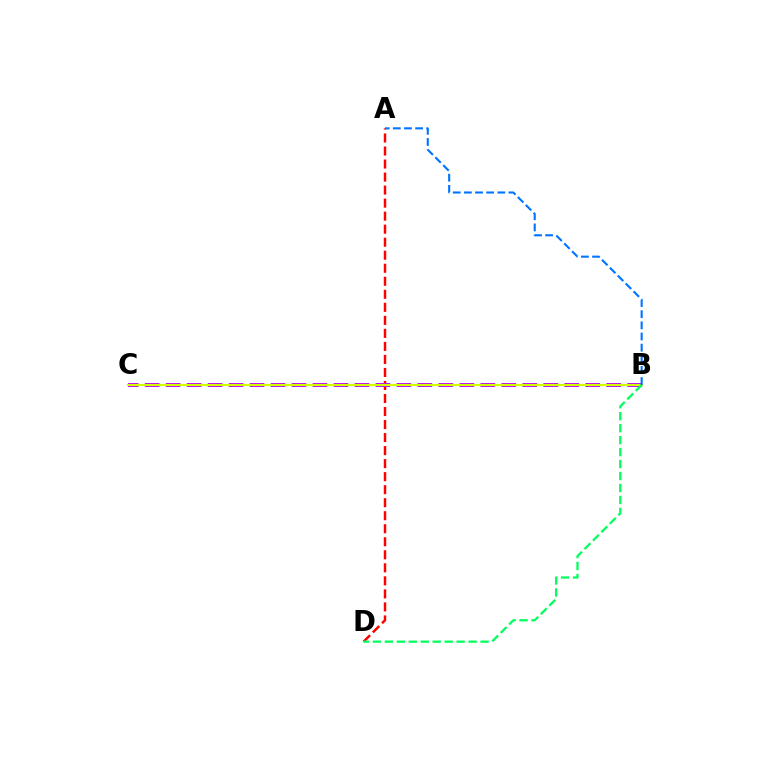{('A', 'D'): [{'color': '#ff0000', 'line_style': 'dashed', 'thickness': 1.77}], ('B', 'C'): [{'color': '#b900ff', 'line_style': 'dashed', 'thickness': 2.85}, {'color': '#d1ff00', 'line_style': 'solid', 'thickness': 1.57}], ('B', 'D'): [{'color': '#00ff5c', 'line_style': 'dashed', 'thickness': 1.63}], ('A', 'B'): [{'color': '#0074ff', 'line_style': 'dashed', 'thickness': 1.52}]}